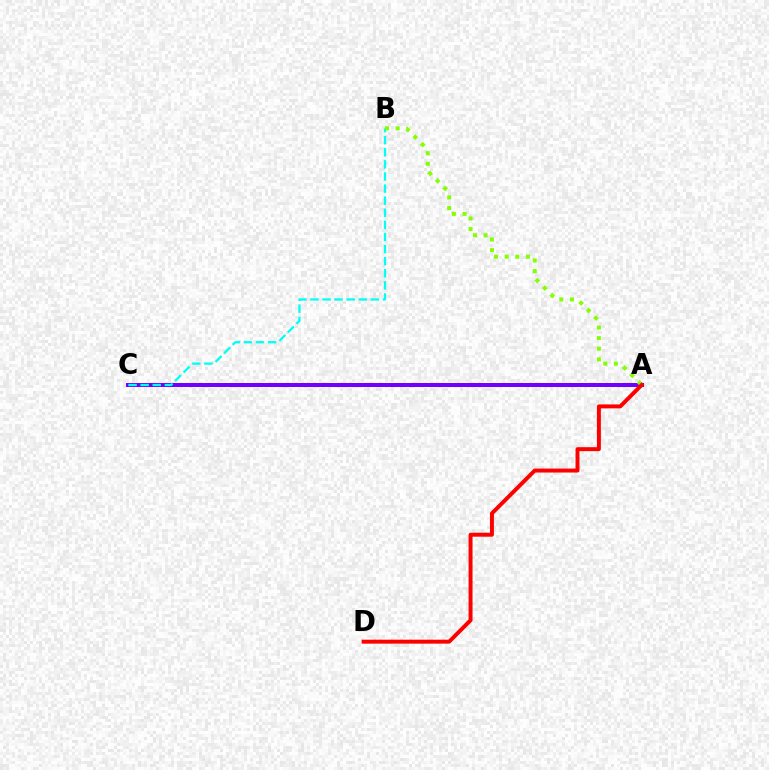{('A', 'C'): [{'color': '#7200ff', 'line_style': 'solid', 'thickness': 2.88}], ('B', 'C'): [{'color': '#00fff6', 'line_style': 'dashed', 'thickness': 1.64}], ('A', 'B'): [{'color': '#84ff00', 'line_style': 'dotted', 'thickness': 2.88}], ('A', 'D'): [{'color': '#ff0000', 'line_style': 'solid', 'thickness': 2.85}]}